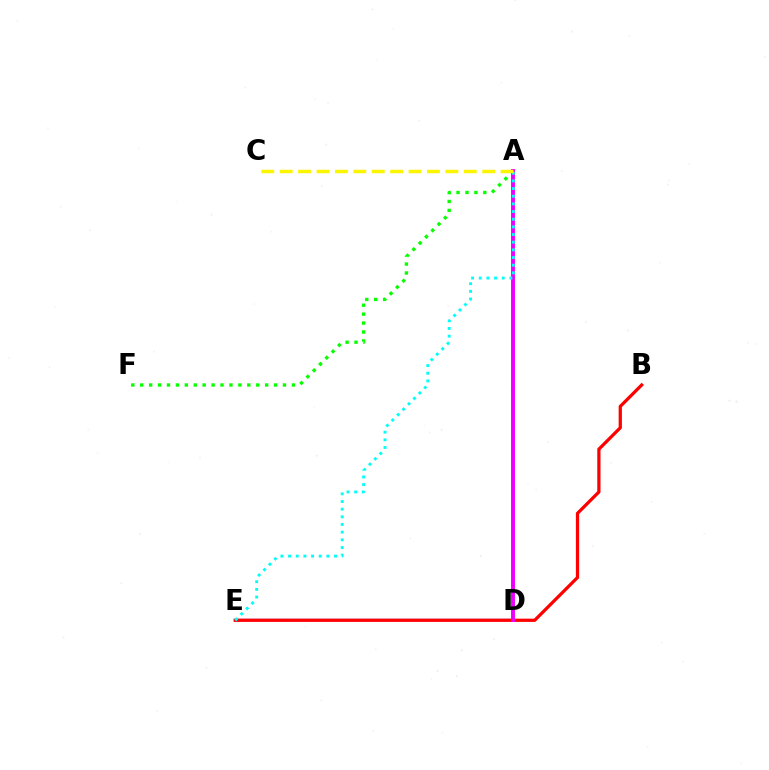{('D', 'E'): [{'color': '#0010ff', 'line_style': 'solid', 'thickness': 1.59}], ('B', 'E'): [{'color': '#ff0000', 'line_style': 'solid', 'thickness': 2.33}], ('A', 'F'): [{'color': '#08ff00', 'line_style': 'dotted', 'thickness': 2.42}], ('A', 'D'): [{'color': '#ee00ff', 'line_style': 'solid', 'thickness': 2.83}], ('A', 'E'): [{'color': '#00fff6', 'line_style': 'dotted', 'thickness': 2.08}], ('A', 'C'): [{'color': '#fcf500', 'line_style': 'dashed', 'thickness': 2.5}]}